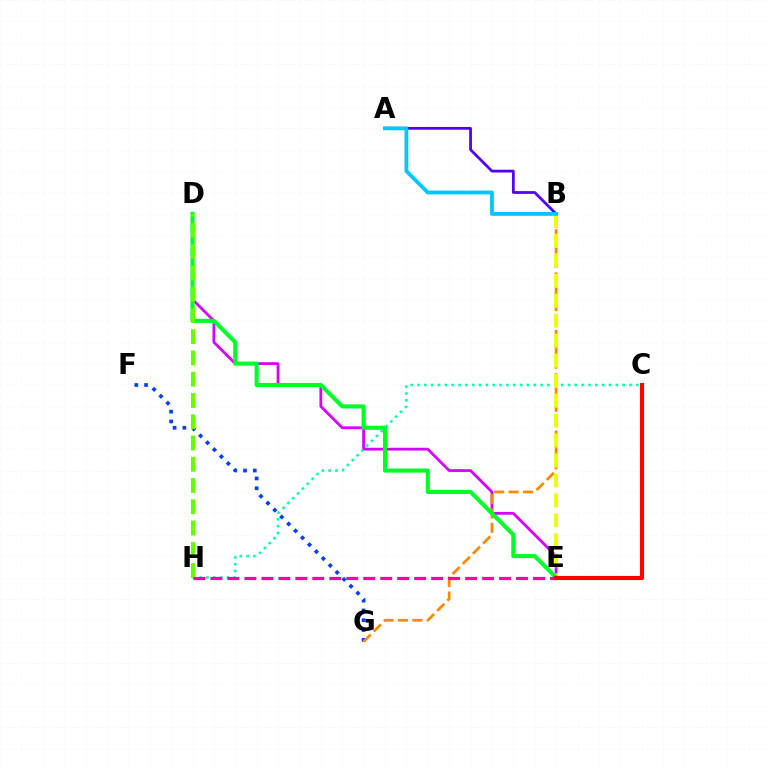{('F', 'G'): [{'color': '#003fff', 'line_style': 'dotted', 'thickness': 2.66}], ('A', 'B'): [{'color': '#4f00ff', 'line_style': 'solid', 'thickness': 1.99}, {'color': '#00c7ff', 'line_style': 'solid', 'thickness': 2.75}], ('D', 'E'): [{'color': '#d600ff', 'line_style': 'solid', 'thickness': 2.01}, {'color': '#00ff27', 'line_style': 'solid', 'thickness': 2.95}], ('B', 'G'): [{'color': '#ff8800', 'line_style': 'dashed', 'thickness': 1.95}], ('C', 'H'): [{'color': '#00ffaf', 'line_style': 'dotted', 'thickness': 1.86}], ('B', 'E'): [{'color': '#eeff00', 'line_style': 'dashed', 'thickness': 2.71}], ('D', 'H'): [{'color': '#66ff00', 'line_style': 'dashed', 'thickness': 2.89}], ('E', 'H'): [{'color': '#ff00a0', 'line_style': 'dashed', 'thickness': 2.31}], ('C', 'E'): [{'color': '#ff0000', 'line_style': 'solid', 'thickness': 2.96}]}